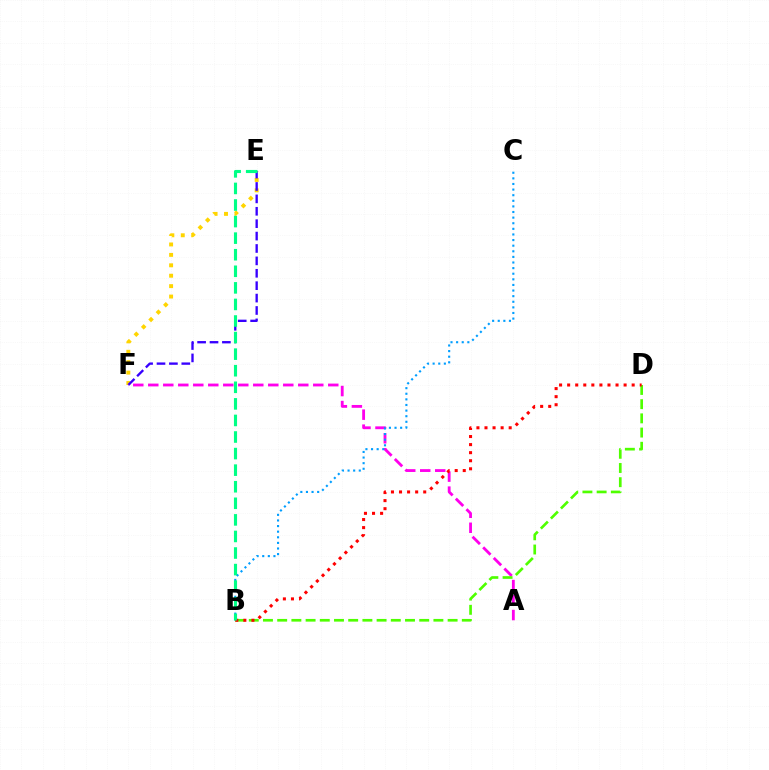{('E', 'F'): [{'color': '#ffd500', 'line_style': 'dotted', 'thickness': 2.83}, {'color': '#3700ff', 'line_style': 'dashed', 'thickness': 1.68}], ('A', 'F'): [{'color': '#ff00ed', 'line_style': 'dashed', 'thickness': 2.04}], ('B', 'D'): [{'color': '#4fff00', 'line_style': 'dashed', 'thickness': 1.93}, {'color': '#ff0000', 'line_style': 'dotted', 'thickness': 2.19}], ('B', 'C'): [{'color': '#009eff', 'line_style': 'dotted', 'thickness': 1.52}], ('B', 'E'): [{'color': '#00ff86', 'line_style': 'dashed', 'thickness': 2.25}]}